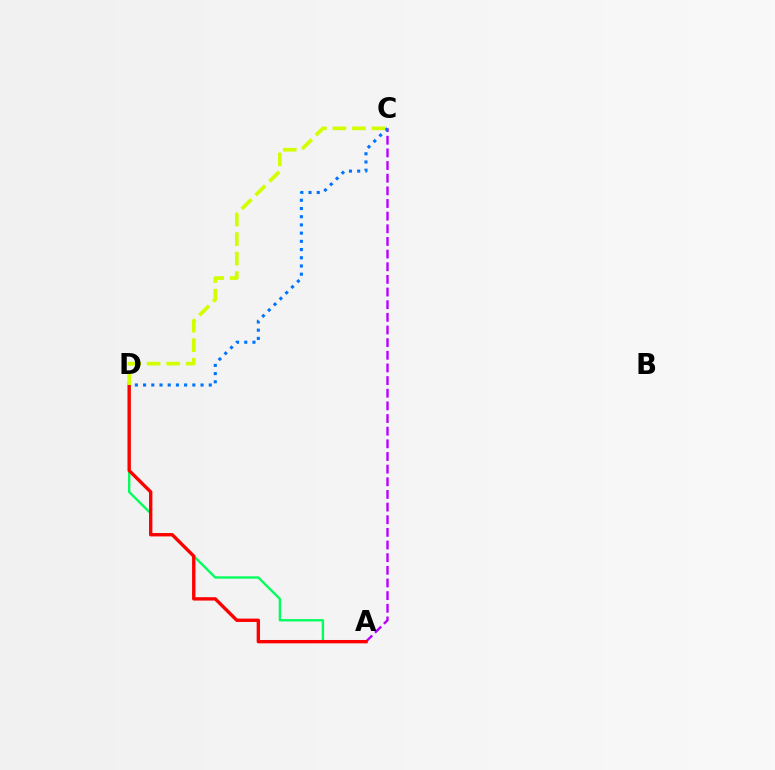{('A', 'C'): [{'color': '#b900ff', 'line_style': 'dashed', 'thickness': 1.72}], ('C', 'D'): [{'color': '#0074ff', 'line_style': 'dotted', 'thickness': 2.23}, {'color': '#d1ff00', 'line_style': 'dashed', 'thickness': 2.65}], ('A', 'D'): [{'color': '#00ff5c', 'line_style': 'solid', 'thickness': 1.69}, {'color': '#ff0000', 'line_style': 'solid', 'thickness': 2.42}]}